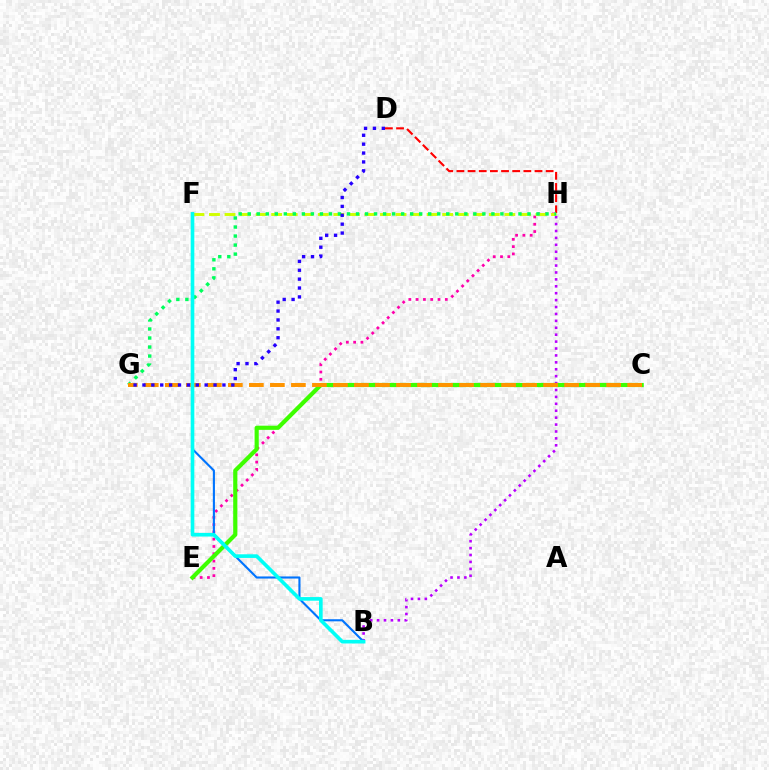{('B', 'H'): [{'color': '#b900ff', 'line_style': 'dotted', 'thickness': 1.88}], ('E', 'H'): [{'color': '#ff00ac', 'line_style': 'dotted', 'thickness': 1.98}], ('D', 'H'): [{'color': '#ff0000', 'line_style': 'dashed', 'thickness': 1.52}], ('F', 'H'): [{'color': '#d1ff00', 'line_style': 'dashed', 'thickness': 2.11}], ('G', 'H'): [{'color': '#00ff5c', 'line_style': 'dotted', 'thickness': 2.45}], ('C', 'E'): [{'color': '#3dff00', 'line_style': 'solid', 'thickness': 3.0}], ('B', 'F'): [{'color': '#0074ff', 'line_style': 'solid', 'thickness': 1.52}, {'color': '#00fff6', 'line_style': 'solid', 'thickness': 2.62}], ('C', 'G'): [{'color': '#ff9400', 'line_style': 'dashed', 'thickness': 2.86}], ('D', 'G'): [{'color': '#2500ff', 'line_style': 'dotted', 'thickness': 2.41}]}